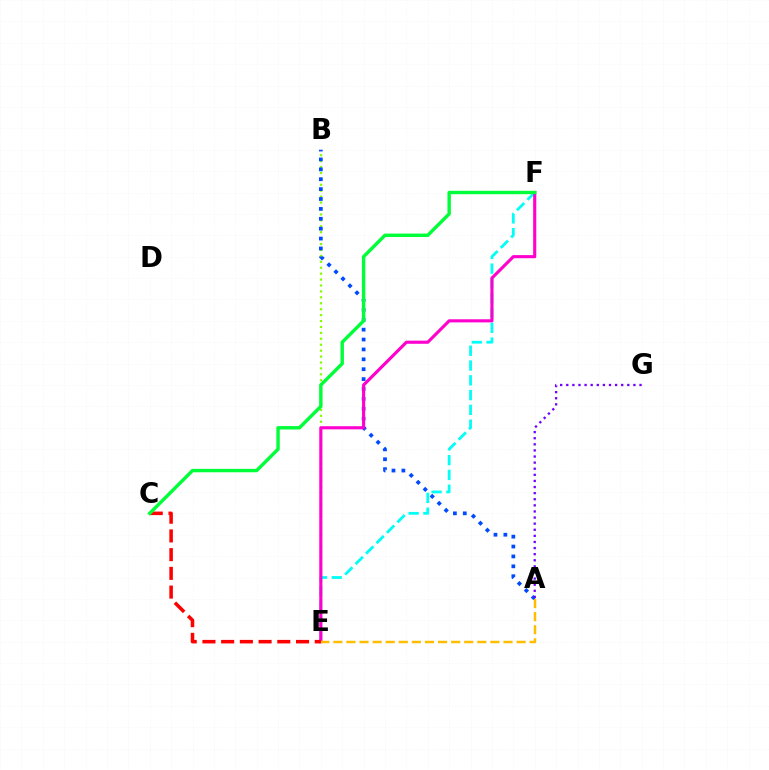{('E', 'F'): [{'color': '#00fff6', 'line_style': 'dashed', 'thickness': 2.01}, {'color': '#ff00cf', 'line_style': 'solid', 'thickness': 2.25}], ('B', 'E'): [{'color': '#84ff00', 'line_style': 'dotted', 'thickness': 1.61}], ('A', 'B'): [{'color': '#004bff', 'line_style': 'dotted', 'thickness': 2.69}], ('A', 'G'): [{'color': '#7200ff', 'line_style': 'dotted', 'thickness': 1.66}], ('C', 'E'): [{'color': '#ff0000', 'line_style': 'dashed', 'thickness': 2.54}], ('C', 'F'): [{'color': '#00ff39', 'line_style': 'solid', 'thickness': 2.45}], ('A', 'E'): [{'color': '#ffbd00', 'line_style': 'dashed', 'thickness': 1.78}]}